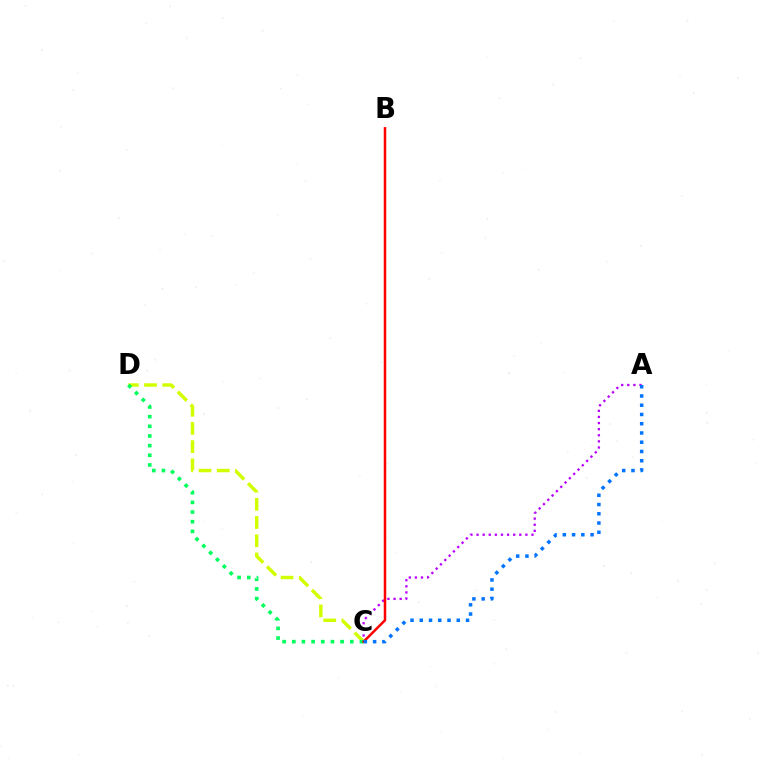{('A', 'C'): [{'color': '#b900ff', 'line_style': 'dotted', 'thickness': 1.66}, {'color': '#0074ff', 'line_style': 'dotted', 'thickness': 2.51}], ('C', 'D'): [{'color': '#d1ff00', 'line_style': 'dashed', 'thickness': 2.47}, {'color': '#00ff5c', 'line_style': 'dotted', 'thickness': 2.63}], ('B', 'C'): [{'color': '#ff0000', 'line_style': 'solid', 'thickness': 1.8}]}